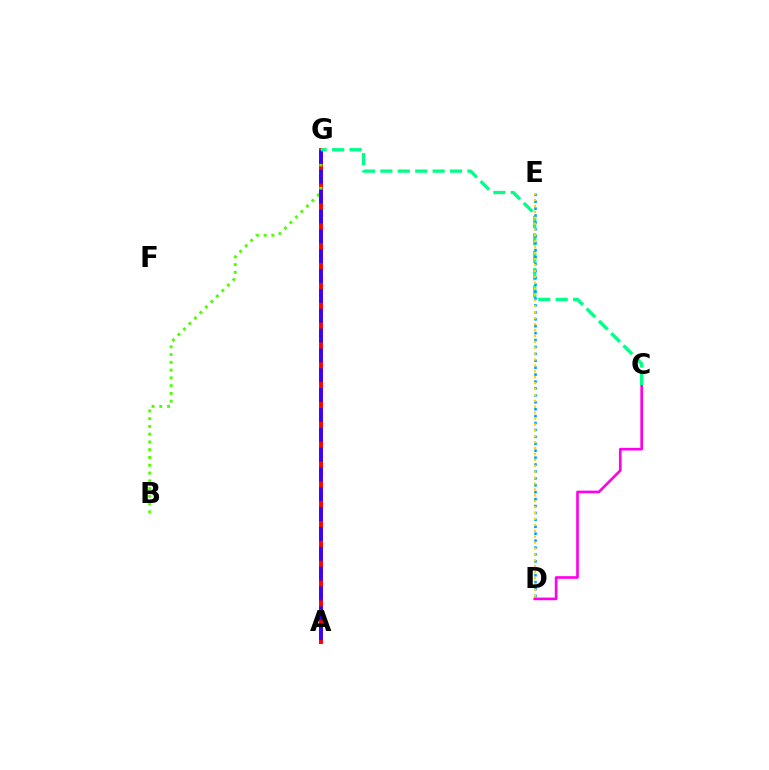{('A', 'G'): [{'color': '#ff0000', 'line_style': 'solid', 'thickness': 2.83}, {'color': '#3700ff', 'line_style': 'dashed', 'thickness': 2.7}], ('B', 'G'): [{'color': '#4fff00', 'line_style': 'dotted', 'thickness': 2.11}], ('C', 'D'): [{'color': '#ff00ed', 'line_style': 'solid', 'thickness': 1.91}], ('C', 'G'): [{'color': '#00ff86', 'line_style': 'dashed', 'thickness': 2.37}], ('D', 'E'): [{'color': '#009eff', 'line_style': 'dotted', 'thickness': 1.88}, {'color': '#ffd500', 'line_style': 'dotted', 'thickness': 1.6}]}